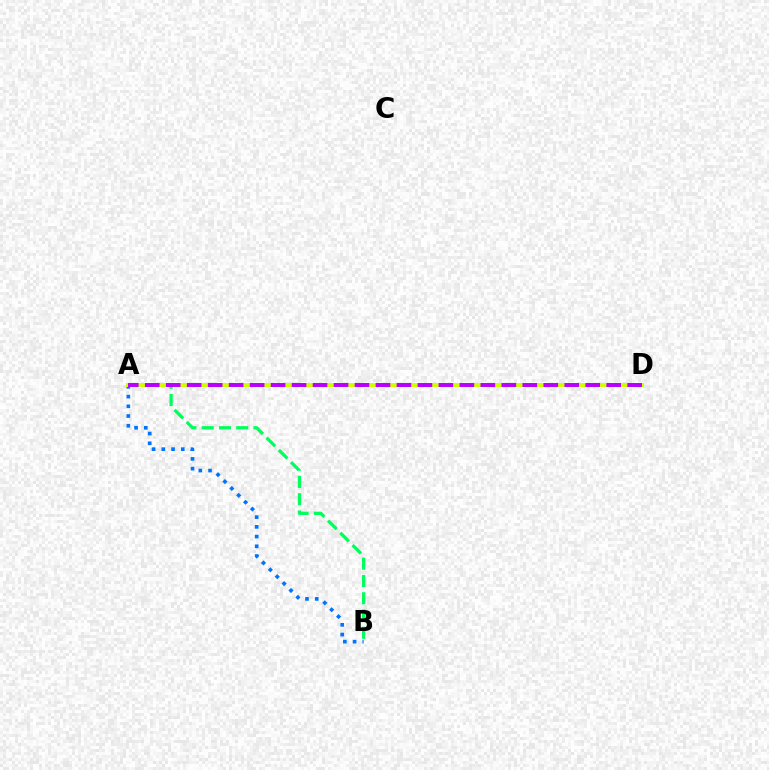{('A', 'B'): [{'color': '#0074ff', 'line_style': 'dotted', 'thickness': 2.64}, {'color': '#00ff5c', 'line_style': 'dashed', 'thickness': 2.35}], ('A', 'D'): [{'color': '#ff0000', 'line_style': 'solid', 'thickness': 2.16}, {'color': '#d1ff00', 'line_style': 'solid', 'thickness': 2.86}, {'color': '#b900ff', 'line_style': 'dashed', 'thickness': 2.85}]}